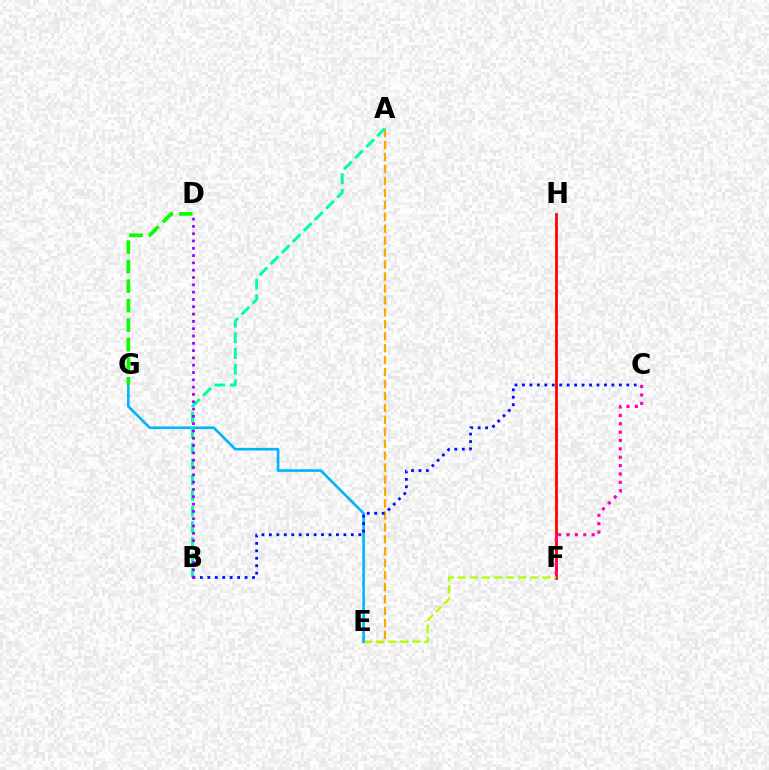{('F', 'H'): [{'color': '#ff0000', 'line_style': 'solid', 'thickness': 1.99}], ('A', 'E'): [{'color': '#ffa500', 'line_style': 'dashed', 'thickness': 1.62}], ('E', 'F'): [{'color': '#b3ff00', 'line_style': 'dashed', 'thickness': 1.65}], ('E', 'G'): [{'color': '#00b5ff', 'line_style': 'solid', 'thickness': 1.9}], ('B', 'C'): [{'color': '#0010ff', 'line_style': 'dotted', 'thickness': 2.02}], ('A', 'B'): [{'color': '#00ff9d', 'line_style': 'dashed', 'thickness': 2.13}], ('B', 'D'): [{'color': '#9b00ff', 'line_style': 'dotted', 'thickness': 1.99}], ('D', 'G'): [{'color': '#08ff00', 'line_style': 'dashed', 'thickness': 2.65}], ('C', 'F'): [{'color': '#ff00bd', 'line_style': 'dotted', 'thickness': 2.27}]}